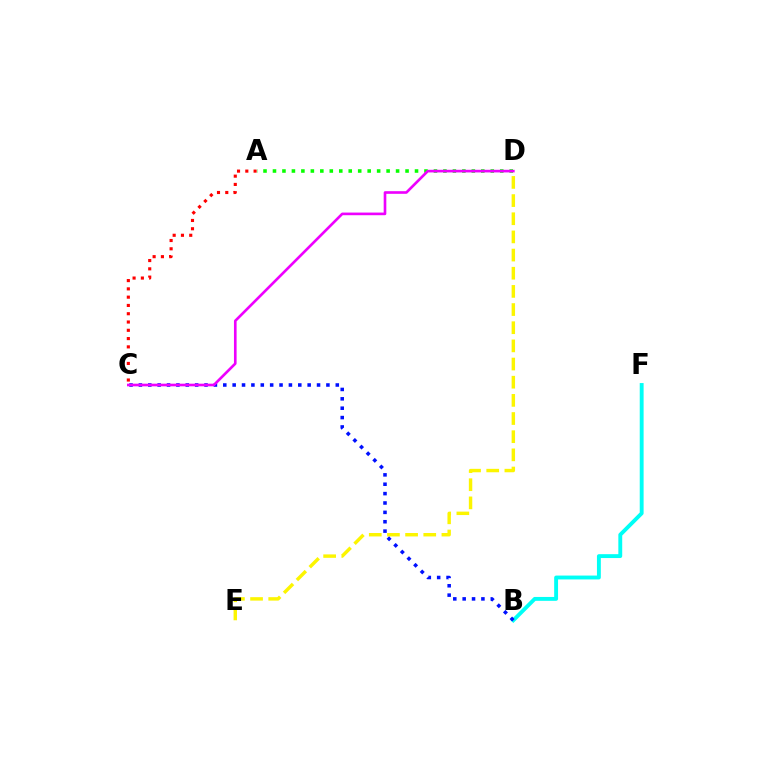{('A', 'D'): [{'color': '#08ff00', 'line_style': 'dotted', 'thickness': 2.57}], ('D', 'E'): [{'color': '#fcf500', 'line_style': 'dashed', 'thickness': 2.47}], ('B', 'F'): [{'color': '#00fff6', 'line_style': 'solid', 'thickness': 2.79}], ('A', 'C'): [{'color': '#ff0000', 'line_style': 'dotted', 'thickness': 2.25}], ('B', 'C'): [{'color': '#0010ff', 'line_style': 'dotted', 'thickness': 2.55}], ('C', 'D'): [{'color': '#ee00ff', 'line_style': 'solid', 'thickness': 1.9}]}